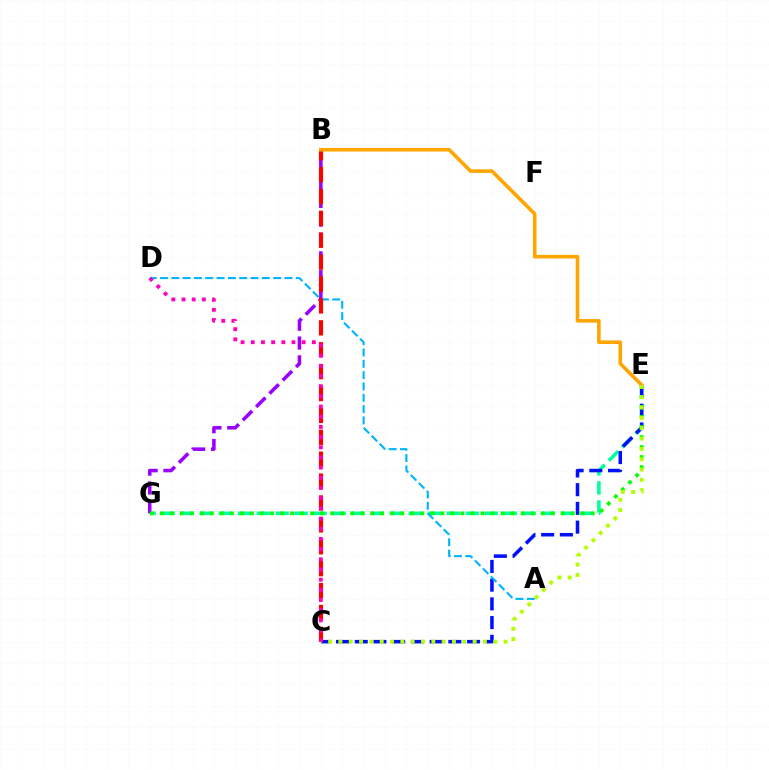{('E', 'G'): [{'color': '#00ff9d', 'line_style': 'dashed', 'thickness': 2.58}, {'color': '#08ff00', 'line_style': 'dotted', 'thickness': 2.72}], ('B', 'G'): [{'color': '#9b00ff', 'line_style': 'dashed', 'thickness': 2.56}], ('C', 'E'): [{'color': '#0010ff', 'line_style': 'dashed', 'thickness': 2.54}, {'color': '#b3ff00', 'line_style': 'dotted', 'thickness': 2.8}], ('A', 'D'): [{'color': '#00b5ff', 'line_style': 'dashed', 'thickness': 1.54}], ('B', 'C'): [{'color': '#ff0000', 'line_style': 'dashed', 'thickness': 2.97}], ('B', 'E'): [{'color': '#ffa500', 'line_style': 'solid', 'thickness': 2.6}], ('C', 'D'): [{'color': '#ff00bd', 'line_style': 'dotted', 'thickness': 2.77}]}